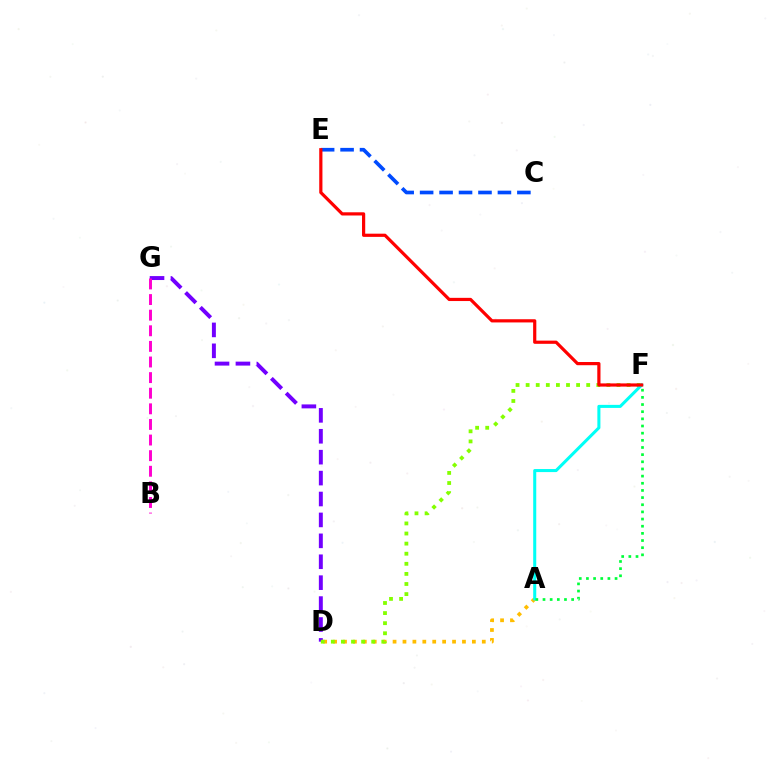{('A', 'D'): [{'color': '#ffbd00', 'line_style': 'dotted', 'thickness': 2.69}], ('D', 'G'): [{'color': '#7200ff', 'line_style': 'dashed', 'thickness': 2.84}], ('D', 'F'): [{'color': '#84ff00', 'line_style': 'dotted', 'thickness': 2.74}], ('C', 'E'): [{'color': '#004bff', 'line_style': 'dashed', 'thickness': 2.64}], ('A', 'F'): [{'color': '#00fff6', 'line_style': 'solid', 'thickness': 2.2}, {'color': '#00ff39', 'line_style': 'dotted', 'thickness': 1.94}], ('B', 'G'): [{'color': '#ff00cf', 'line_style': 'dashed', 'thickness': 2.12}], ('E', 'F'): [{'color': '#ff0000', 'line_style': 'solid', 'thickness': 2.3}]}